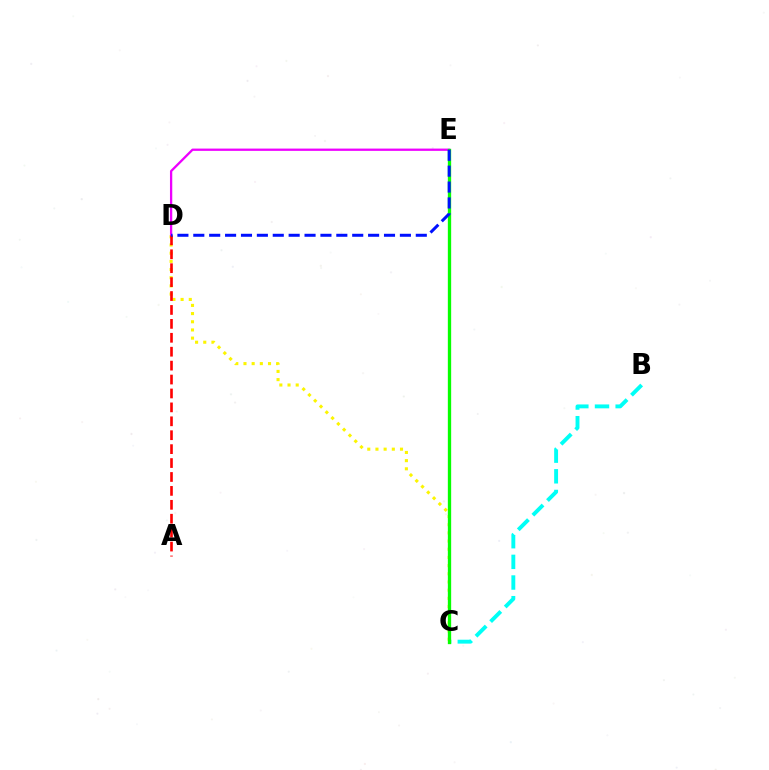{('C', 'D'): [{'color': '#fcf500', 'line_style': 'dotted', 'thickness': 2.22}], ('D', 'E'): [{'color': '#ee00ff', 'line_style': 'solid', 'thickness': 1.65}, {'color': '#0010ff', 'line_style': 'dashed', 'thickness': 2.16}], ('B', 'C'): [{'color': '#00fff6', 'line_style': 'dashed', 'thickness': 2.81}], ('C', 'E'): [{'color': '#08ff00', 'line_style': 'solid', 'thickness': 2.39}], ('A', 'D'): [{'color': '#ff0000', 'line_style': 'dashed', 'thickness': 1.89}]}